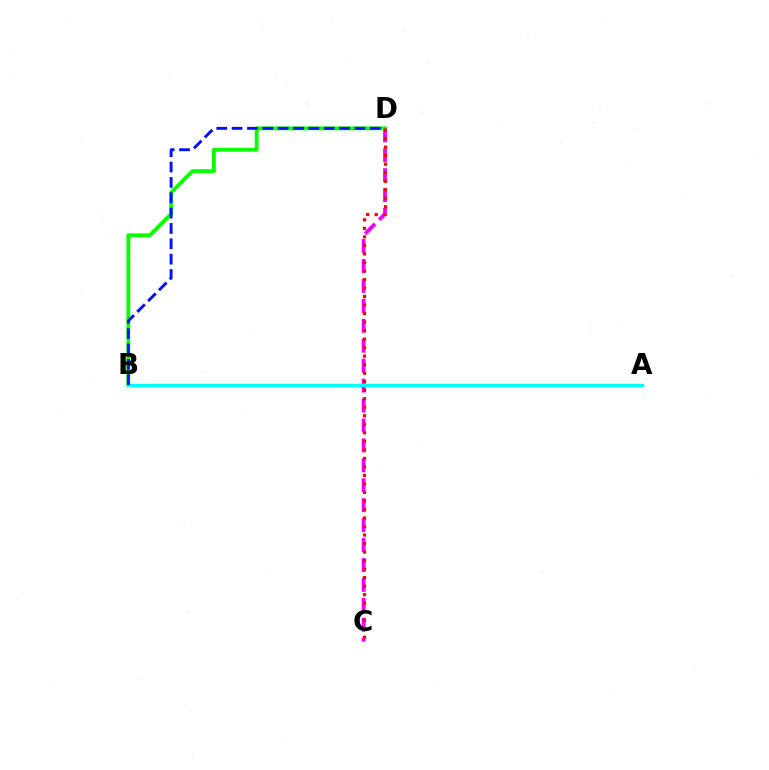{('C', 'D'): [{'color': '#ee00ff', 'line_style': 'dashed', 'thickness': 2.71}, {'color': '#ff0000', 'line_style': 'dotted', 'thickness': 2.31}], ('B', 'D'): [{'color': '#08ff00', 'line_style': 'solid', 'thickness': 2.75}, {'color': '#0010ff', 'line_style': 'dashed', 'thickness': 2.09}], ('A', 'B'): [{'color': '#fcf500', 'line_style': 'solid', 'thickness': 2.21}, {'color': '#00fff6', 'line_style': 'solid', 'thickness': 2.46}]}